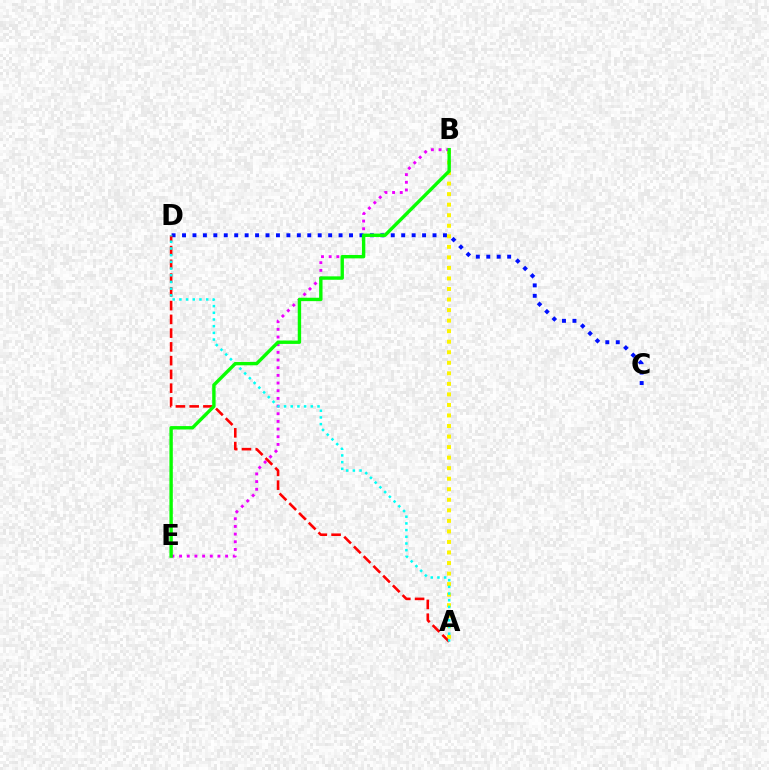{('C', 'D'): [{'color': '#0010ff', 'line_style': 'dotted', 'thickness': 2.84}], ('A', 'B'): [{'color': '#fcf500', 'line_style': 'dotted', 'thickness': 2.86}], ('B', 'E'): [{'color': '#ee00ff', 'line_style': 'dotted', 'thickness': 2.08}, {'color': '#08ff00', 'line_style': 'solid', 'thickness': 2.44}], ('A', 'D'): [{'color': '#ff0000', 'line_style': 'dashed', 'thickness': 1.87}, {'color': '#00fff6', 'line_style': 'dotted', 'thickness': 1.82}]}